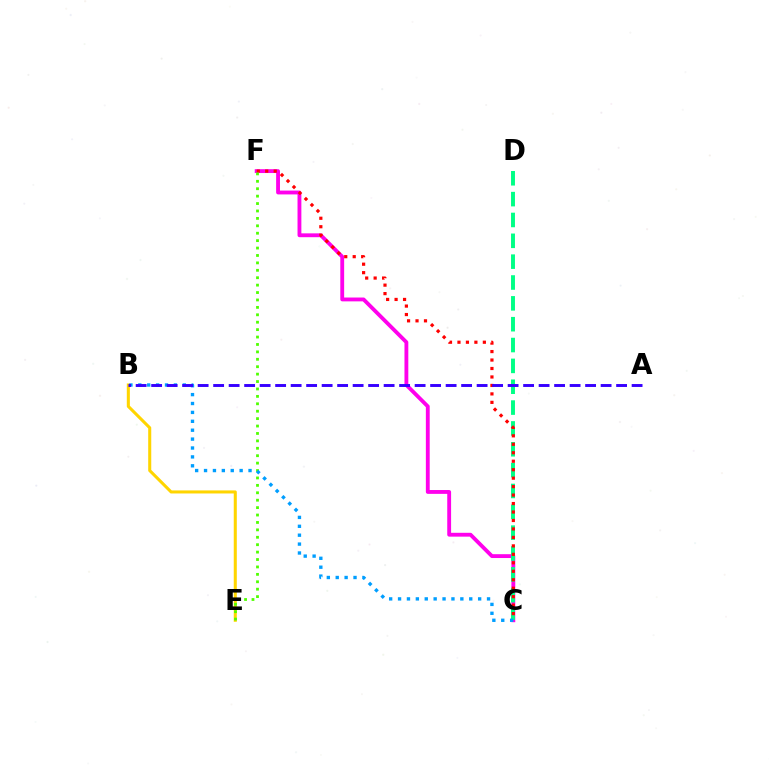{('B', 'E'): [{'color': '#ffd500', 'line_style': 'solid', 'thickness': 2.2}], ('C', 'F'): [{'color': '#ff00ed', 'line_style': 'solid', 'thickness': 2.77}, {'color': '#ff0000', 'line_style': 'dotted', 'thickness': 2.3}], ('C', 'D'): [{'color': '#00ff86', 'line_style': 'dashed', 'thickness': 2.83}], ('E', 'F'): [{'color': '#4fff00', 'line_style': 'dotted', 'thickness': 2.01}], ('B', 'C'): [{'color': '#009eff', 'line_style': 'dotted', 'thickness': 2.42}], ('A', 'B'): [{'color': '#3700ff', 'line_style': 'dashed', 'thickness': 2.11}]}